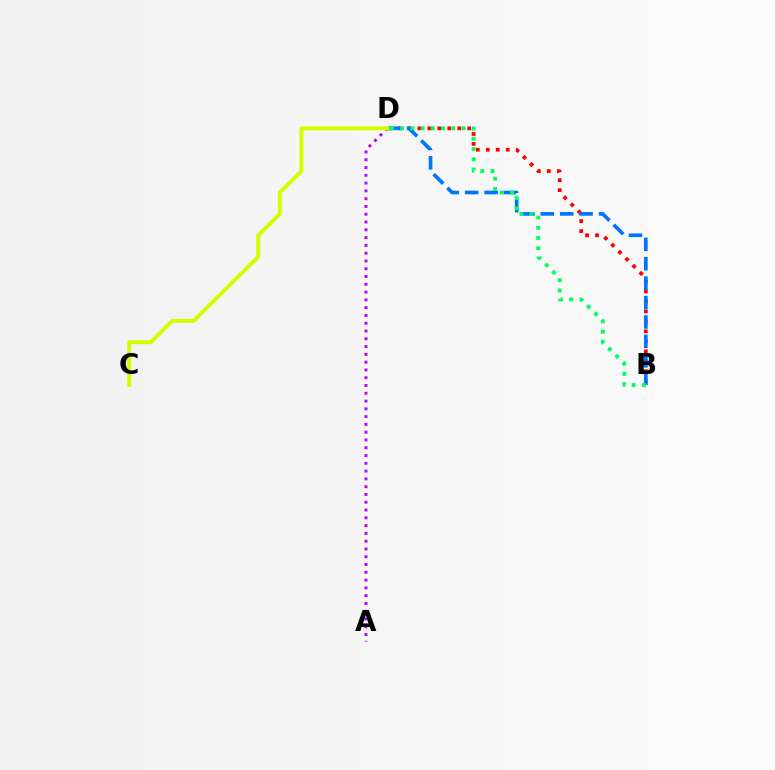{('B', 'D'): [{'color': '#ff0000', 'line_style': 'dotted', 'thickness': 2.71}, {'color': '#0074ff', 'line_style': 'dashed', 'thickness': 2.64}, {'color': '#00ff5c', 'line_style': 'dotted', 'thickness': 2.78}], ('A', 'D'): [{'color': '#b900ff', 'line_style': 'dotted', 'thickness': 2.11}], ('C', 'D'): [{'color': '#d1ff00', 'line_style': 'solid', 'thickness': 2.85}]}